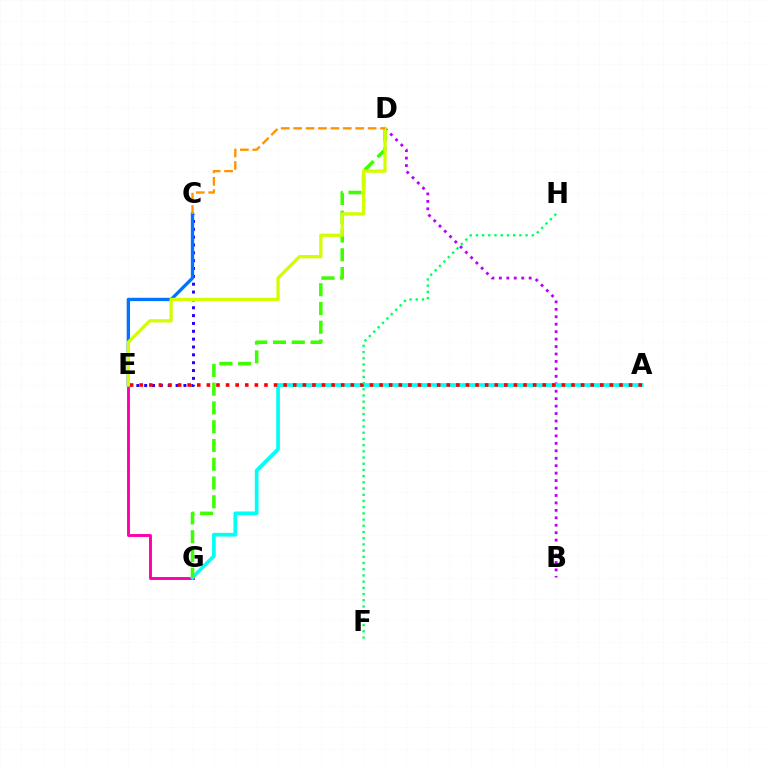{('E', 'G'): [{'color': '#ff00ac', 'line_style': 'solid', 'thickness': 2.1}], ('C', 'E'): [{'color': '#2500ff', 'line_style': 'dotted', 'thickness': 2.13}, {'color': '#0074ff', 'line_style': 'solid', 'thickness': 2.38}], ('B', 'D'): [{'color': '#b900ff', 'line_style': 'dotted', 'thickness': 2.02}], ('A', 'G'): [{'color': '#00fff6', 'line_style': 'solid', 'thickness': 2.68}], ('D', 'G'): [{'color': '#3dff00', 'line_style': 'dashed', 'thickness': 2.55}], ('A', 'E'): [{'color': '#ff0000', 'line_style': 'dotted', 'thickness': 2.61}], ('D', 'E'): [{'color': '#d1ff00', 'line_style': 'solid', 'thickness': 2.37}], ('C', 'D'): [{'color': '#ff9400', 'line_style': 'dashed', 'thickness': 1.69}], ('F', 'H'): [{'color': '#00ff5c', 'line_style': 'dotted', 'thickness': 1.69}]}